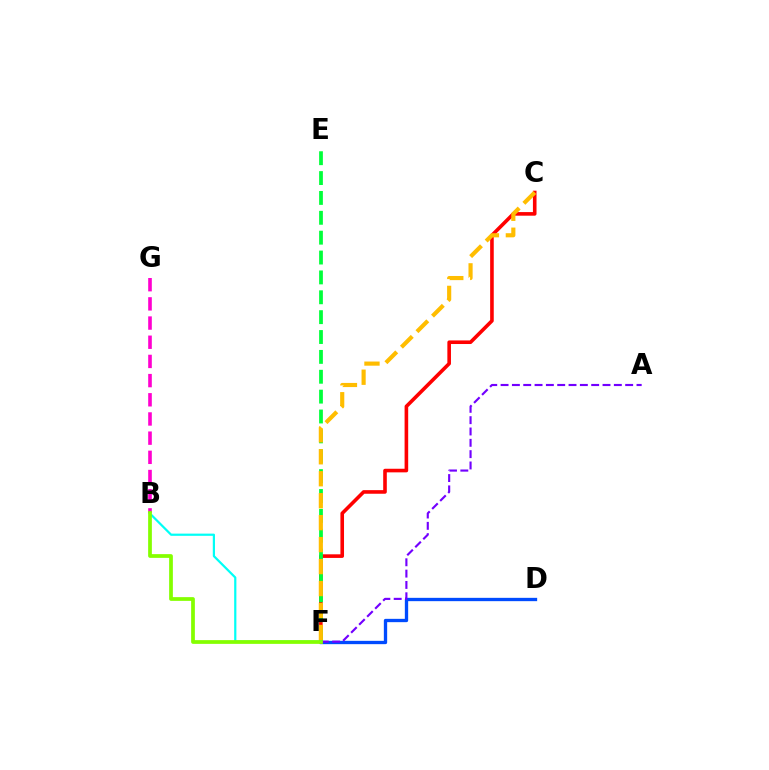{('D', 'F'): [{'color': '#004bff', 'line_style': 'solid', 'thickness': 2.39}], ('C', 'F'): [{'color': '#ff0000', 'line_style': 'solid', 'thickness': 2.59}, {'color': '#ffbd00', 'line_style': 'dashed', 'thickness': 2.98}], ('E', 'F'): [{'color': '#00ff39', 'line_style': 'dashed', 'thickness': 2.7}], ('A', 'F'): [{'color': '#7200ff', 'line_style': 'dashed', 'thickness': 1.54}], ('B', 'F'): [{'color': '#00fff6', 'line_style': 'solid', 'thickness': 1.59}, {'color': '#84ff00', 'line_style': 'solid', 'thickness': 2.69}], ('B', 'G'): [{'color': '#ff00cf', 'line_style': 'dashed', 'thickness': 2.61}]}